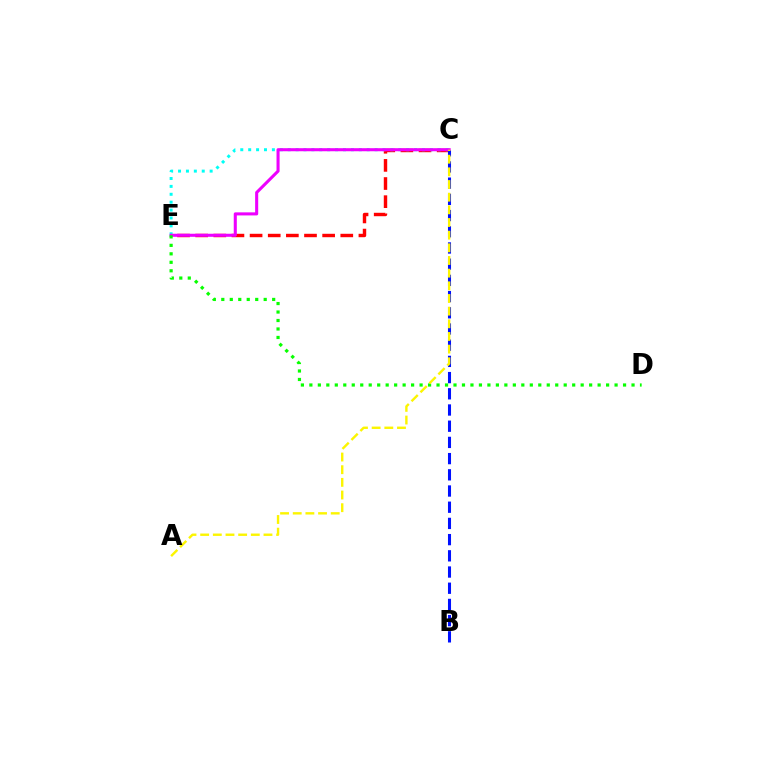{('C', 'E'): [{'color': '#ff0000', 'line_style': 'dashed', 'thickness': 2.46}, {'color': '#00fff6', 'line_style': 'dotted', 'thickness': 2.15}, {'color': '#ee00ff', 'line_style': 'solid', 'thickness': 2.21}], ('B', 'C'): [{'color': '#0010ff', 'line_style': 'dashed', 'thickness': 2.2}], ('D', 'E'): [{'color': '#08ff00', 'line_style': 'dotted', 'thickness': 2.3}], ('A', 'C'): [{'color': '#fcf500', 'line_style': 'dashed', 'thickness': 1.72}]}